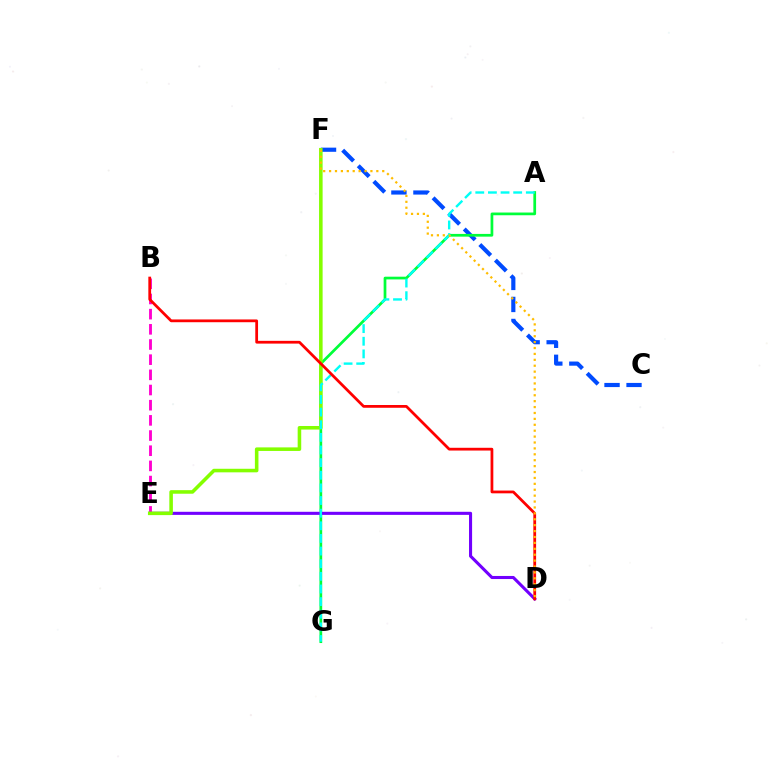{('C', 'F'): [{'color': '#004bff', 'line_style': 'dashed', 'thickness': 2.99}], ('B', 'E'): [{'color': '#ff00cf', 'line_style': 'dashed', 'thickness': 2.06}], ('A', 'G'): [{'color': '#00ff39', 'line_style': 'solid', 'thickness': 1.96}, {'color': '#00fff6', 'line_style': 'dashed', 'thickness': 1.72}], ('D', 'E'): [{'color': '#7200ff', 'line_style': 'solid', 'thickness': 2.22}], ('E', 'F'): [{'color': '#84ff00', 'line_style': 'solid', 'thickness': 2.57}], ('B', 'D'): [{'color': '#ff0000', 'line_style': 'solid', 'thickness': 1.99}], ('D', 'F'): [{'color': '#ffbd00', 'line_style': 'dotted', 'thickness': 1.6}]}